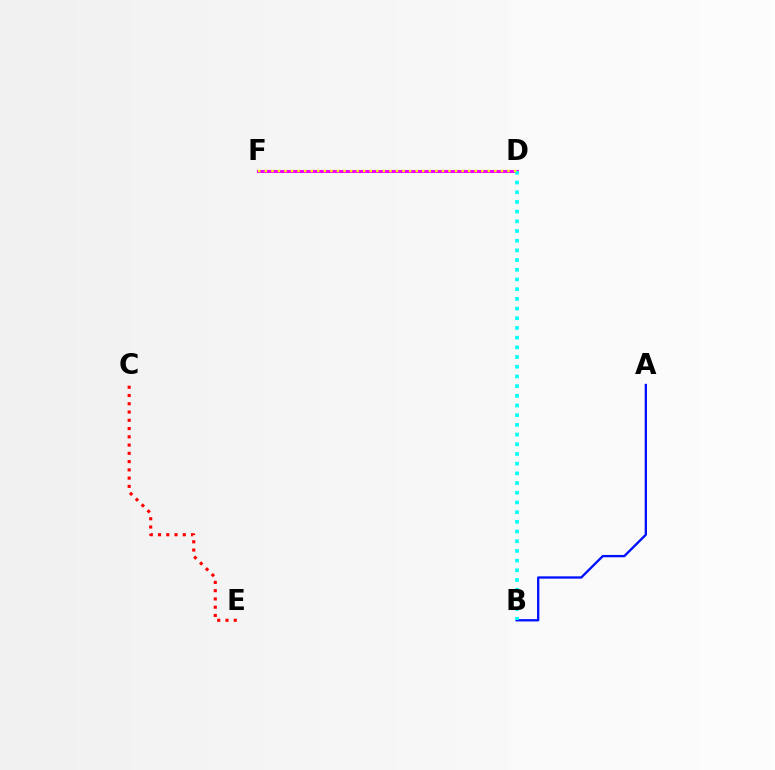{('A', 'B'): [{'color': '#0010ff', 'line_style': 'solid', 'thickness': 1.67}], ('D', 'F'): [{'color': '#08ff00', 'line_style': 'dotted', 'thickness': 1.82}, {'color': '#ee00ff', 'line_style': 'solid', 'thickness': 2.18}, {'color': '#fcf500', 'line_style': 'dotted', 'thickness': 1.78}], ('B', 'D'): [{'color': '#00fff6', 'line_style': 'dotted', 'thickness': 2.63}], ('C', 'E'): [{'color': '#ff0000', 'line_style': 'dotted', 'thickness': 2.24}]}